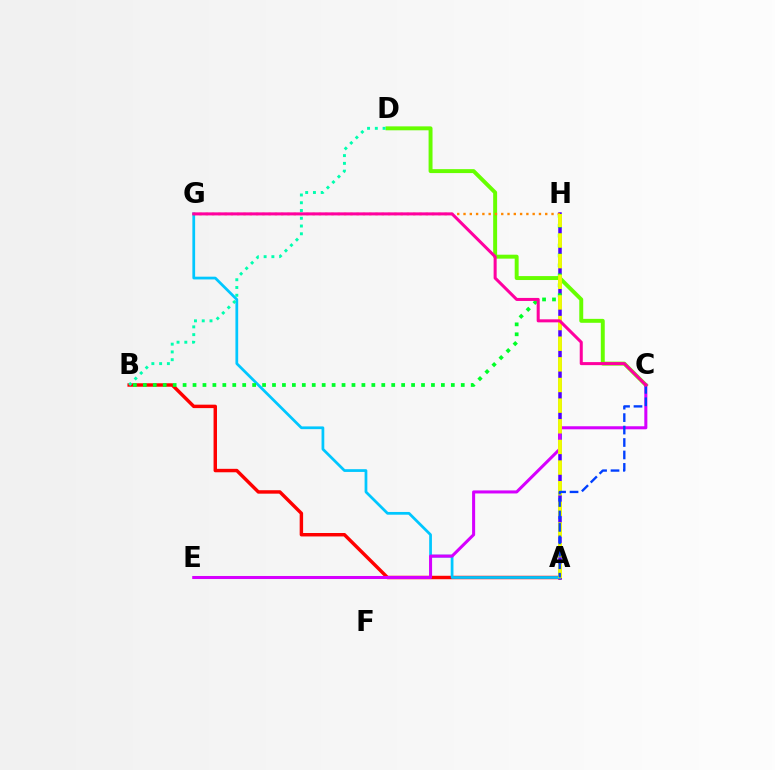{('C', 'D'): [{'color': '#66ff00', 'line_style': 'solid', 'thickness': 2.84}], ('A', 'H'): [{'color': '#4f00ff', 'line_style': 'solid', 'thickness': 2.53}, {'color': '#eeff00', 'line_style': 'dashed', 'thickness': 2.8}], ('A', 'B'): [{'color': '#ff0000', 'line_style': 'solid', 'thickness': 2.48}], ('A', 'G'): [{'color': '#00c7ff', 'line_style': 'solid', 'thickness': 1.98}], ('B', 'H'): [{'color': '#00ff27', 'line_style': 'dotted', 'thickness': 2.7}], ('B', 'D'): [{'color': '#00ffaf', 'line_style': 'dotted', 'thickness': 2.11}], ('C', 'E'): [{'color': '#d600ff', 'line_style': 'solid', 'thickness': 2.19}], ('G', 'H'): [{'color': '#ff8800', 'line_style': 'dotted', 'thickness': 1.71}], ('A', 'C'): [{'color': '#003fff', 'line_style': 'dashed', 'thickness': 1.69}], ('C', 'G'): [{'color': '#ff00a0', 'line_style': 'solid', 'thickness': 2.19}]}